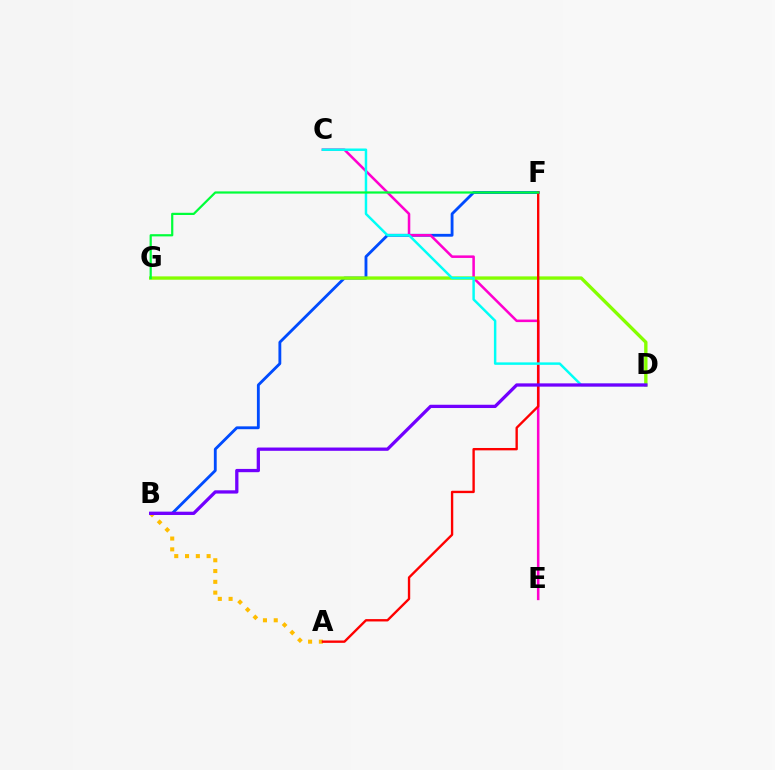{('A', 'B'): [{'color': '#ffbd00', 'line_style': 'dotted', 'thickness': 2.93}], ('B', 'F'): [{'color': '#004bff', 'line_style': 'solid', 'thickness': 2.05}], ('C', 'E'): [{'color': '#ff00cf', 'line_style': 'solid', 'thickness': 1.83}], ('D', 'G'): [{'color': '#84ff00', 'line_style': 'solid', 'thickness': 2.41}], ('A', 'F'): [{'color': '#ff0000', 'line_style': 'solid', 'thickness': 1.7}], ('C', 'D'): [{'color': '#00fff6', 'line_style': 'solid', 'thickness': 1.77}], ('B', 'D'): [{'color': '#7200ff', 'line_style': 'solid', 'thickness': 2.36}], ('F', 'G'): [{'color': '#00ff39', 'line_style': 'solid', 'thickness': 1.59}]}